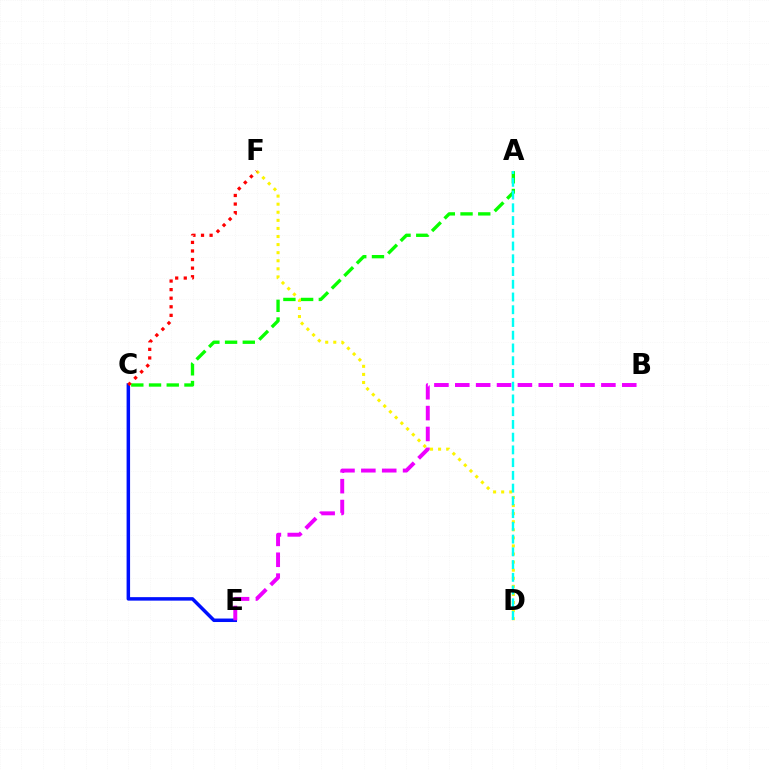{('D', 'F'): [{'color': '#fcf500', 'line_style': 'dotted', 'thickness': 2.2}], ('A', 'C'): [{'color': '#08ff00', 'line_style': 'dashed', 'thickness': 2.41}], ('C', 'E'): [{'color': '#0010ff', 'line_style': 'solid', 'thickness': 2.51}], ('C', 'F'): [{'color': '#ff0000', 'line_style': 'dotted', 'thickness': 2.33}], ('A', 'D'): [{'color': '#00fff6', 'line_style': 'dashed', 'thickness': 1.73}], ('B', 'E'): [{'color': '#ee00ff', 'line_style': 'dashed', 'thickness': 2.84}]}